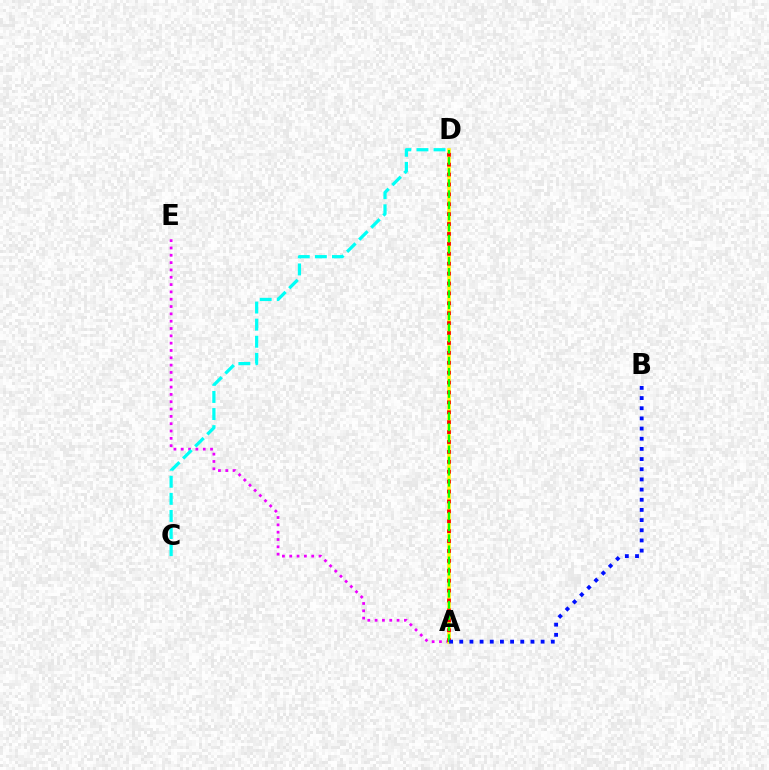{('A', 'E'): [{'color': '#ee00ff', 'line_style': 'dotted', 'thickness': 1.99}], ('A', 'D'): [{'color': '#fcf500', 'line_style': 'solid', 'thickness': 2.54}, {'color': '#ff0000', 'line_style': 'dotted', 'thickness': 2.69}, {'color': '#08ff00', 'line_style': 'dashed', 'thickness': 1.51}], ('C', 'D'): [{'color': '#00fff6', 'line_style': 'dashed', 'thickness': 2.32}], ('A', 'B'): [{'color': '#0010ff', 'line_style': 'dotted', 'thickness': 2.76}]}